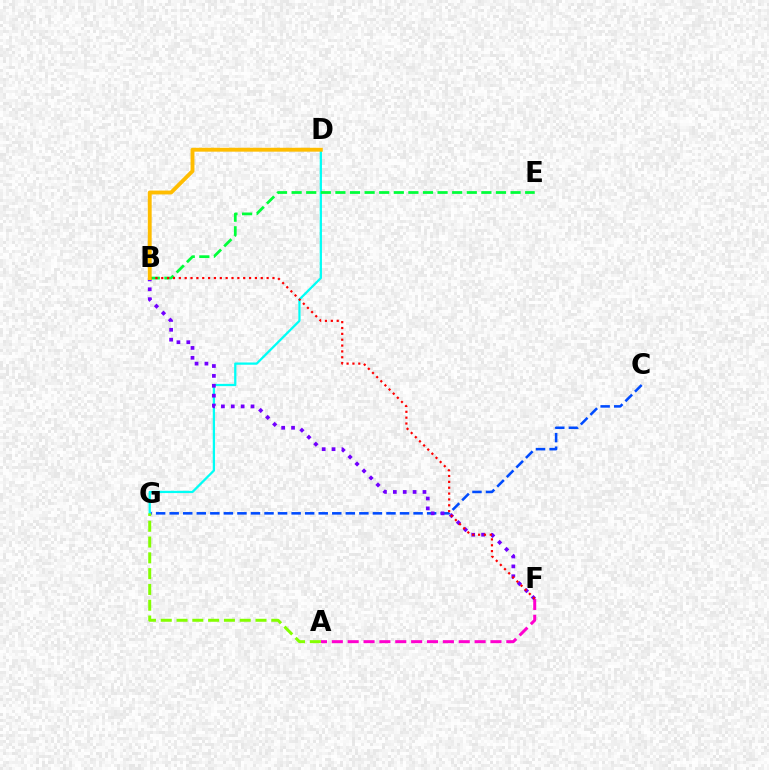{('A', 'F'): [{'color': '#ff00cf', 'line_style': 'dashed', 'thickness': 2.16}], ('C', 'G'): [{'color': '#004bff', 'line_style': 'dashed', 'thickness': 1.84}], ('D', 'G'): [{'color': '#00fff6', 'line_style': 'solid', 'thickness': 1.63}], ('B', 'F'): [{'color': '#7200ff', 'line_style': 'dotted', 'thickness': 2.68}, {'color': '#ff0000', 'line_style': 'dotted', 'thickness': 1.59}], ('A', 'G'): [{'color': '#84ff00', 'line_style': 'dashed', 'thickness': 2.15}], ('B', 'E'): [{'color': '#00ff39', 'line_style': 'dashed', 'thickness': 1.98}], ('B', 'D'): [{'color': '#ffbd00', 'line_style': 'solid', 'thickness': 2.79}]}